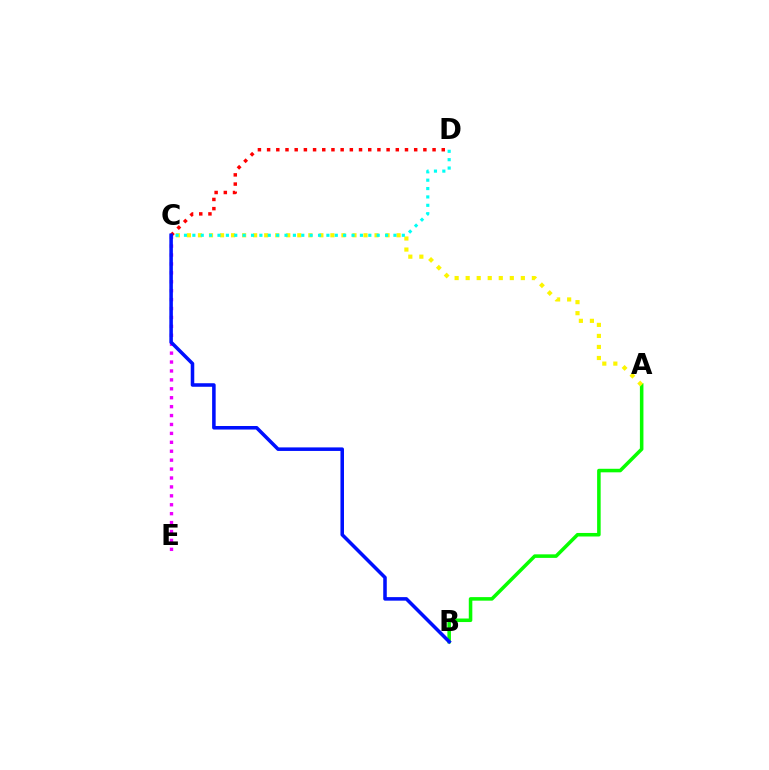{('C', 'E'): [{'color': '#ee00ff', 'line_style': 'dotted', 'thickness': 2.42}], ('A', 'B'): [{'color': '#08ff00', 'line_style': 'solid', 'thickness': 2.55}], ('A', 'C'): [{'color': '#fcf500', 'line_style': 'dotted', 'thickness': 3.0}], ('C', 'D'): [{'color': '#00fff6', 'line_style': 'dotted', 'thickness': 2.28}, {'color': '#ff0000', 'line_style': 'dotted', 'thickness': 2.5}], ('B', 'C'): [{'color': '#0010ff', 'line_style': 'solid', 'thickness': 2.55}]}